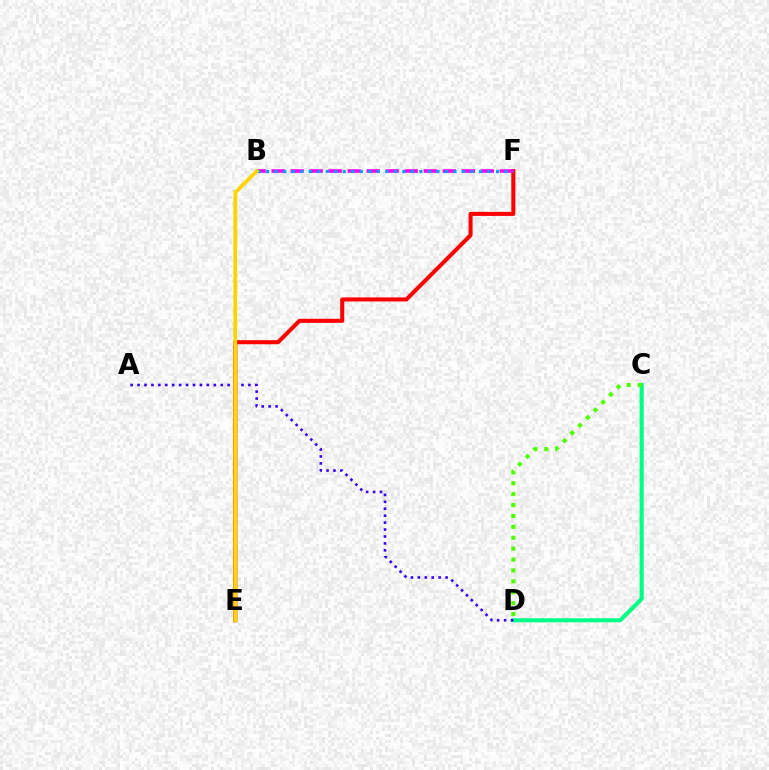{('E', 'F'): [{'color': '#ff0000', 'line_style': 'solid', 'thickness': 2.92}], ('C', 'D'): [{'color': '#00ff86', 'line_style': 'solid', 'thickness': 2.95}, {'color': '#4fff00', 'line_style': 'dotted', 'thickness': 2.96}], ('B', 'F'): [{'color': '#ff00ed', 'line_style': 'dashed', 'thickness': 2.58}, {'color': '#009eff', 'line_style': 'dotted', 'thickness': 2.31}], ('A', 'D'): [{'color': '#3700ff', 'line_style': 'dotted', 'thickness': 1.88}], ('B', 'E'): [{'color': '#ffd500', 'line_style': 'solid', 'thickness': 2.74}]}